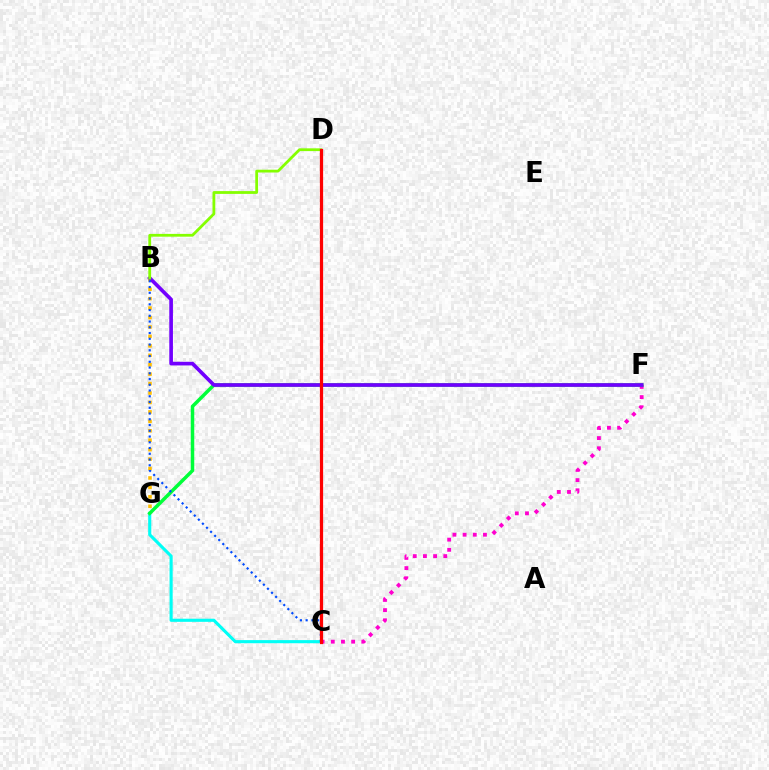{('C', 'F'): [{'color': '#ff00cf', 'line_style': 'dotted', 'thickness': 2.76}], ('B', 'G'): [{'color': '#ffbd00', 'line_style': 'dotted', 'thickness': 2.56}], ('C', 'G'): [{'color': '#00fff6', 'line_style': 'solid', 'thickness': 2.24}], ('F', 'G'): [{'color': '#00ff39', 'line_style': 'solid', 'thickness': 2.51}], ('B', 'F'): [{'color': '#7200ff', 'line_style': 'solid', 'thickness': 2.63}], ('B', 'C'): [{'color': '#004bff', 'line_style': 'dotted', 'thickness': 1.56}], ('B', 'D'): [{'color': '#84ff00', 'line_style': 'solid', 'thickness': 2.01}], ('C', 'D'): [{'color': '#ff0000', 'line_style': 'solid', 'thickness': 2.32}]}